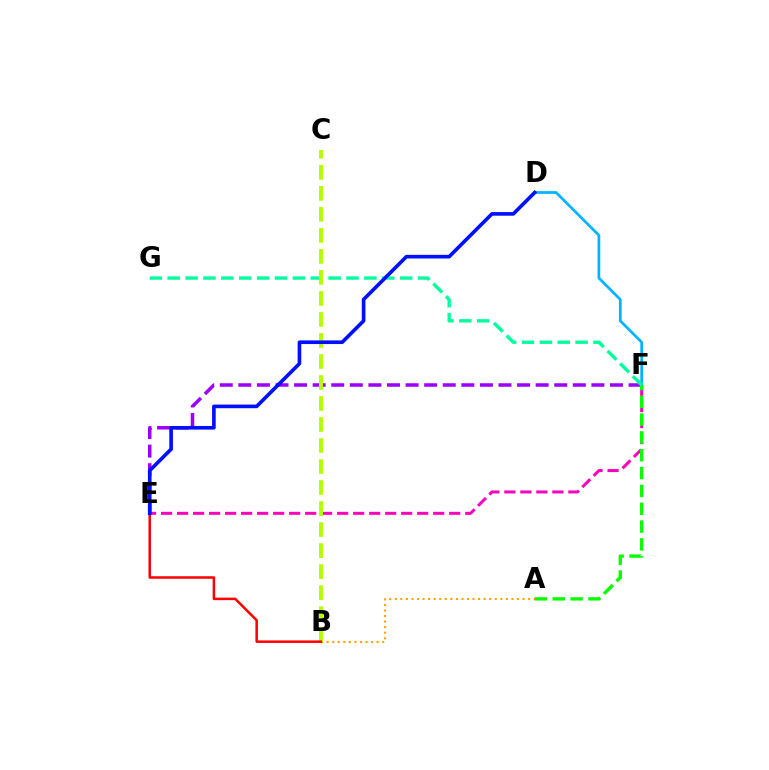{('E', 'F'): [{'color': '#ff00bd', 'line_style': 'dashed', 'thickness': 2.17}, {'color': '#9b00ff', 'line_style': 'dashed', 'thickness': 2.52}], ('D', 'F'): [{'color': '#00b5ff', 'line_style': 'solid', 'thickness': 1.98}], ('A', 'F'): [{'color': '#08ff00', 'line_style': 'dashed', 'thickness': 2.42}], ('A', 'B'): [{'color': '#ffa500', 'line_style': 'dotted', 'thickness': 1.51}], ('F', 'G'): [{'color': '#00ff9d', 'line_style': 'dashed', 'thickness': 2.43}], ('B', 'C'): [{'color': '#b3ff00', 'line_style': 'dashed', 'thickness': 2.85}], ('B', 'E'): [{'color': '#ff0000', 'line_style': 'solid', 'thickness': 1.81}], ('D', 'E'): [{'color': '#0010ff', 'line_style': 'solid', 'thickness': 2.62}]}